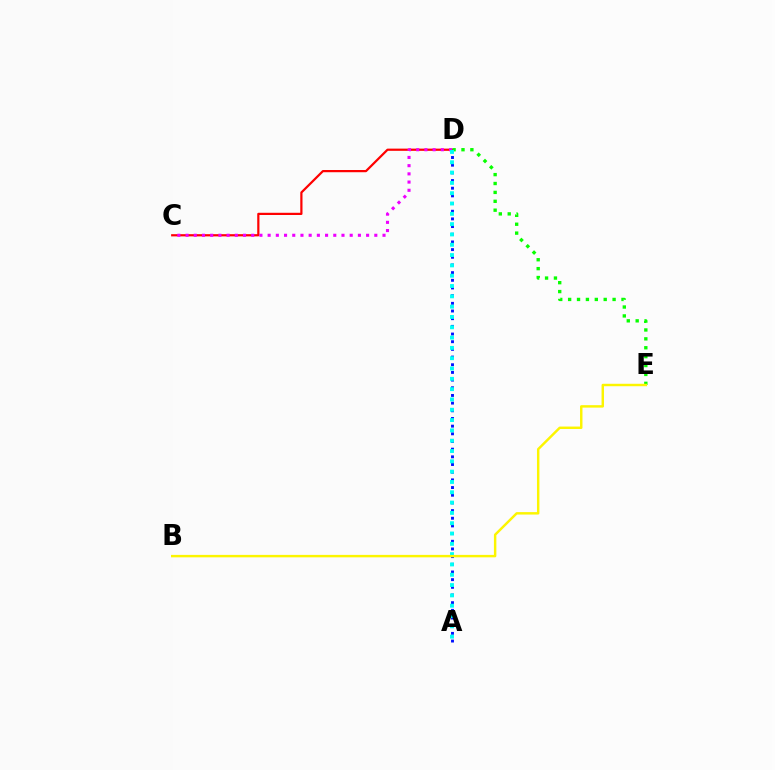{('C', 'D'): [{'color': '#ff0000', 'line_style': 'solid', 'thickness': 1.59}, {'color': '#ee00ff', 'line_style': 'dotted', 'thickness': 2.23}], ('A', 'D'): [{'color': '#0010ff', 'line_style': 'dotted', 'thickness': 2.09}, {'color': '#00fff6', 'line_style': 'dotted', 'thickness': 2.8}], ('D', 'E'): [{'color': '#08ff00', 'line_style': 'dotted', 'thickness': 2.42}], ('B', 'E'): [{'color': '#fcf500', 'line_style': 'solid', 'thickness': 1.76}]}